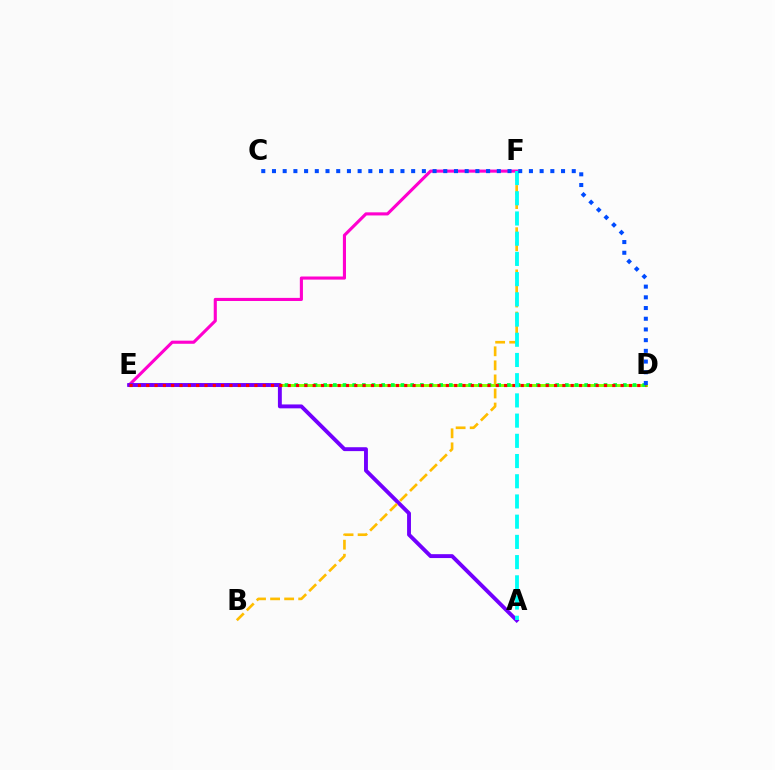{('D', 'E'): [{'color': '#84ff00', 'line_style': 'solid', 'thickness': 2.12}, {'color': '#00ff39', 'line_style': 'dotted', 'thickness': 2.63}, {'color': '#ff0000', 'line_style': 'dotted', 'thickness': 2.26}], ('E', 'F'): [{'color': '#ff00cf', 'line_style': 'solid', 'thickness': 2.24}], ('A', 'E'): [{'color': '#7200ff', 'line_style': 'solid', 'thickness': 2.8}], ('B', 'F'): [{'color': '#ffbd00', 'line_style': 'dashed', 'thickness': 1.91}], ('A', 'F'): [{'color': '#00fff6', 'line_style': 'dashed', 'thickness': 2.75}], ('C', 'D'): [{'color': '#004bff', 'line_style': 'dotted', 'thickness': 2.91}]}